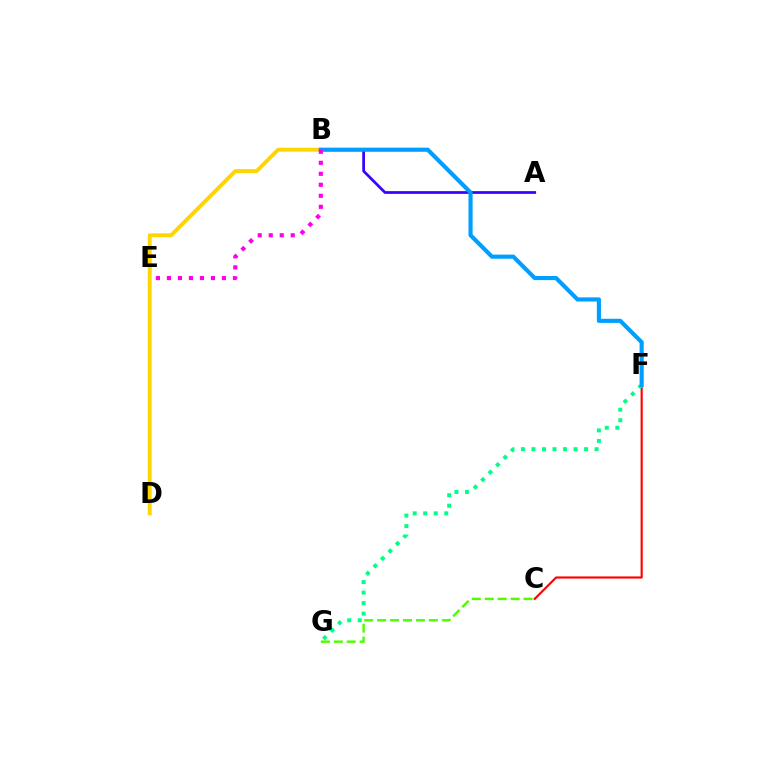{('C', 'F'): [{'color': '#ff0000', 'line_style': 'solid', 'thickness': 1.55}], ('A', 'B'): [{'color': '#3700ff', 'line_style': 'solid', 'thickness': 1.96}], ('F', 'G'): [{'color': '#00ff86', 'line_style': 'dotted', 'thickness': 2.86}], ('C', 'G'): [{'color': '#4fff00', 'line_style': 'dashed', 'thickness': 1.76}], ('B', 'D'): [{'color': '#ffd500', 'line_style': 'solid', 'thickness': 2.82}], ('B', 'F'): [{'color': '#009eff', 'line_style': 'solid', 'thickness': 2.98}], ('B', 'E'): [{'color': '#ff00ed', 'line_style': 'dotted', 'thickness': 2.99}]}